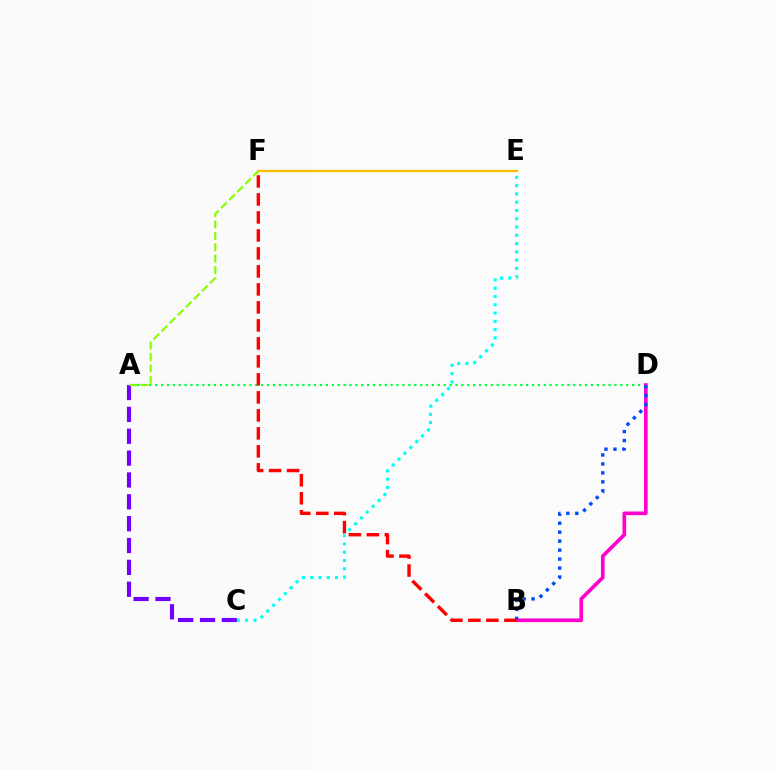{('A', 'C'): [{'color': '#7200ff', 'line_style': 'dashed', 'thickness': 2.97}], ('A', 'D'): [{'color': '#00ff39', 'line_style': 'dotted', 'thickness': 1.6}], ('B', 'D'): [{'color': '#ff00cf', 'line_style': 'solid', 'thickness': 2.63}, {'color': '#004bff', 'line_style': 'dotted', 'thickness': 2.44}], ('C', 'E'): [{'color': '#00fff6', 'line_style': 'dotted', 'thickness': 2.25}], ('B', 'F'): [{'color': '#ff0000', 'line_style': 'dashed', 'thickness': 2.44}], ('E', 'F'): [{'color': '#ffbd00', 'line_style': 'solid', 'thickness': 1.64}], ('A', 'F'): [{'color': '#84ff00', 'line_style': 'dashed', 'thickness': 1.55}]}